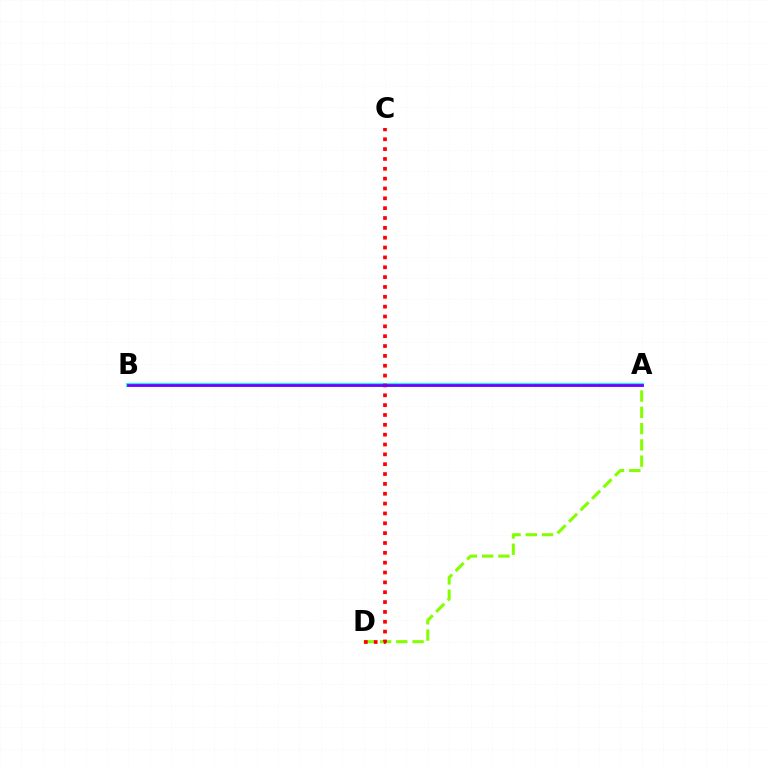{('A', 'B'): [{'color': '#00fff6', 'line_style': 'solid', 'thickness': 2.83}, {'color': '#7200ff', 'line_style': 'solid', 'thickness': 1.98}], ('A', 'D'): [{'color': '#84ff00', 'line_style': 'dashed', 'thickness': 2.21}], ('C', 'D'): [{'color': '#ff0000', 'line_style': 'dotted', 'thickness': 2.68}]}